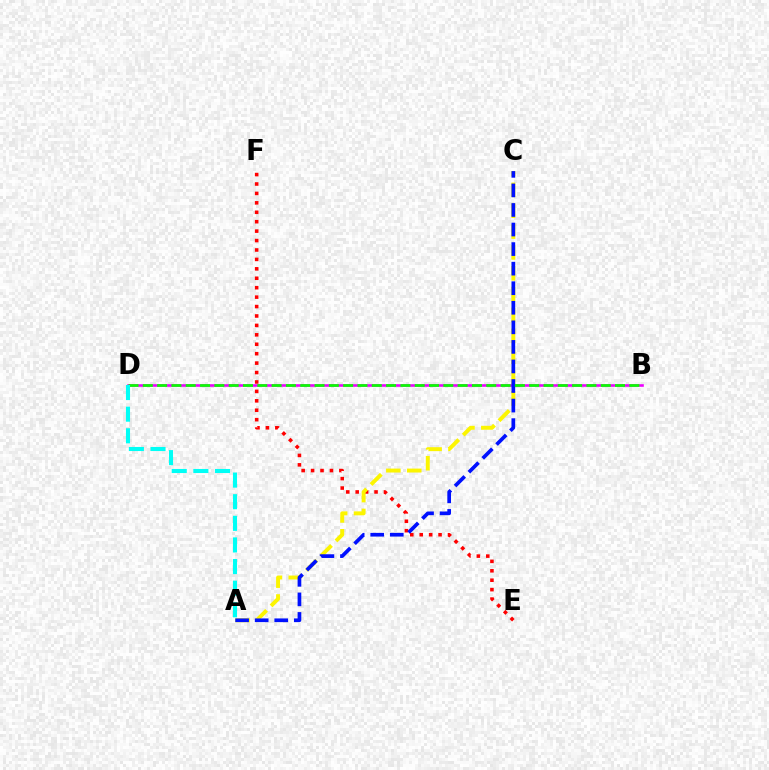{('E', 'F'): [{'color': '#ff0000', 'line_style': 'dotted', 'thickness': 2.56}], ('A', 'C'): [{'color': '#fcf500', 'line_style': 'dashed', 'thickness': 2.83}, {'color': '#0010ff', 'line_style': 'dashed', 'thickness': 2.66}], ('B', 'D'): [{'color': '#ee00ff', 'line_style': 'solid', 'thickness': 1.88}, {'color': '#08ff00', 'line_style': 'dashed', 'thickness': 1.94}], ('A', 'D'): [{'color': '#00fff6', 'line_style': 'dashed', 'thickness': 2.94}]}